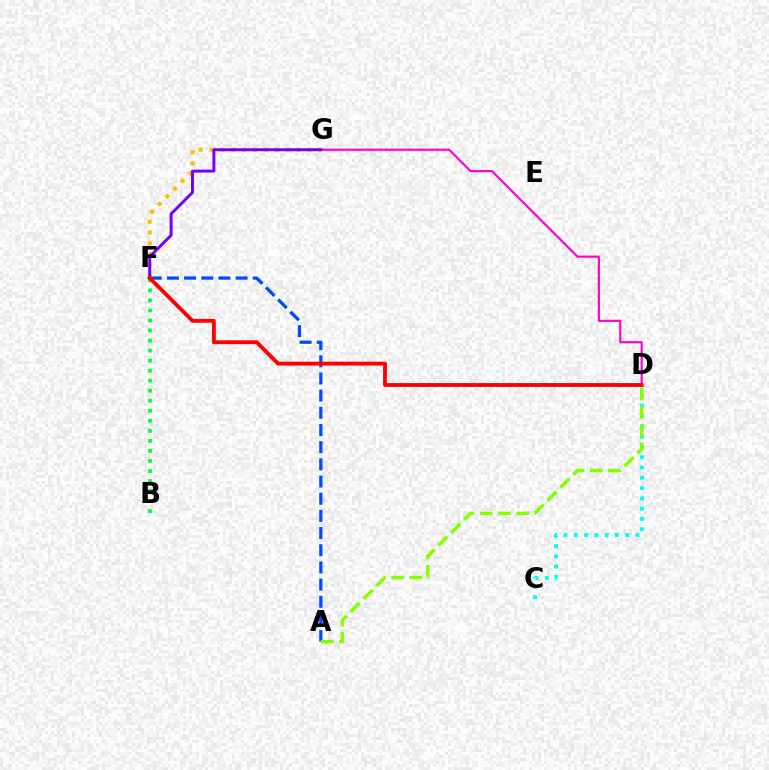{('D', 'G'): [{'color': '#ff00cf', 'line_style': 'solid', 'thickness': 1.55}], ('F', 'G'): [{'color': '#ffbd00', 'line_style': 'dotted', 'thickness': 2.95}, {'color': '#7200ff', 'line_style': 'solid', 'thickness': 2.11}], ('A', 'F'): [{'color': '#004bff', 'line_style': 'dashed', 'thickness': 2.33}], ('B', 'F'): [{'color': '#00ff39', 'line_style': 'dotted', 'thickness': 2.73}], ('C', 'D'): [{'color': '#00fff6', 'line_style': 'dotted', 'thickness': 2.79}], ('D', 'F'): [{'color': '#ff0000', 'line_style': 'solid', 'thickness': 2.77}], ('A', 'D'): [{'color': '#84ff00', 'line_style': 'dashed', 'thickness': 2.48}]}